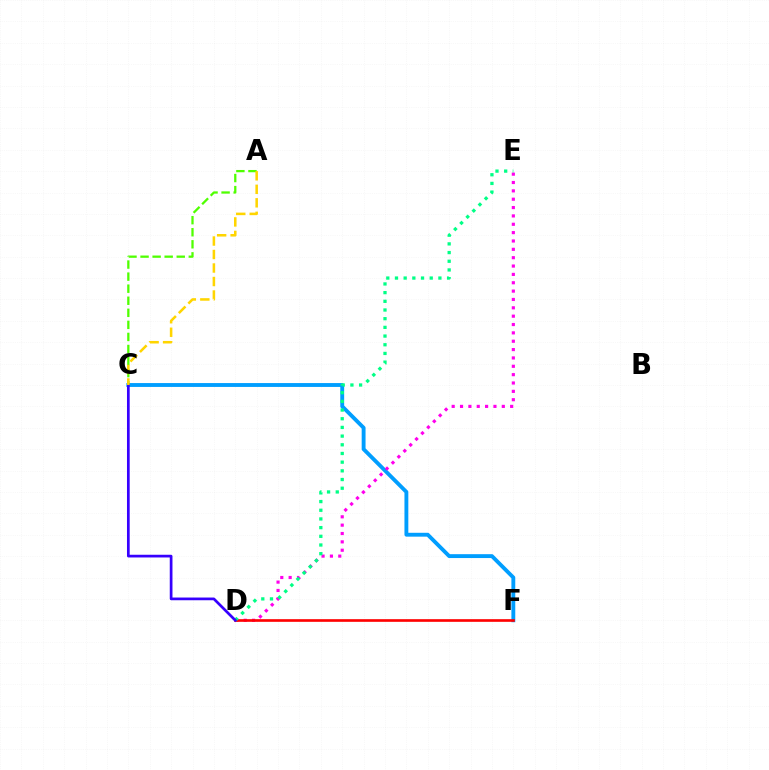{('C', 'F'): [{'color': '#009eff', 'line_style': 'solid', 'thickness': 2.78}], ('D', 'E'): [{'color': '#ff00ed', 'line_style': 'dotted', 'thickness': 2.27}, {'color': '#00ff86', 'line_style': 'dotted', 'thickness': 2.36}], ('D', 'F'): [{'color': '#ff0000', 'line_style': 'solid', 'thickness': 1.91}], ('A', 'C'): [{'color': '#4fff00', 'line_style': 'dashed', 'thickness': 1.64}, {'color': '#ffd500', 'line_style': 'dashed', 'thickness': 1.83}], ('C', 'D'): [{'color': '#3700ff', 'line_style': 'solid', 'thickness': 1.96}]}